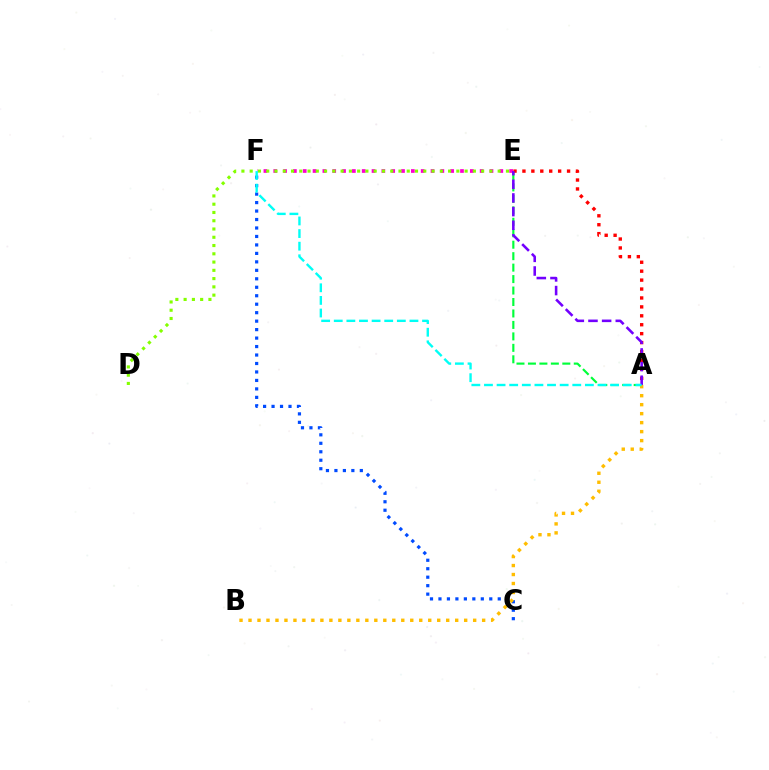{('E', 'F'): [{'color': '#ff00cf', 'line_style': 'dotted', 'thickness': 2.67}], ('D', 'E'): [{'color': '#84ff00', 'line_style': 'dotted', 'thickness': 2.25}], ('A', 'E'): [{'color': '#00ff39', 'line_style': 'dashed', 'thickness': 1.56}, {'color': '#ff0000', 'line_style': 'dotted', 'thickness': 2.42}, {'color': '#7200ff', 'line_style': 'dashed', 'thickness': 1.85}], ('C', 'F'): [{'color': '#004bff', 'line_style': 'dotted', 'thickness': 2.3}], ('A', 'B'): [{'color': '#ffbd00', 'line_style': 'dotted', 'thickness': 2.44}], ('A', 'F'): [{'color': '#00fff6', 'line_style': 'dashed', 'thickness': 1.71}]}